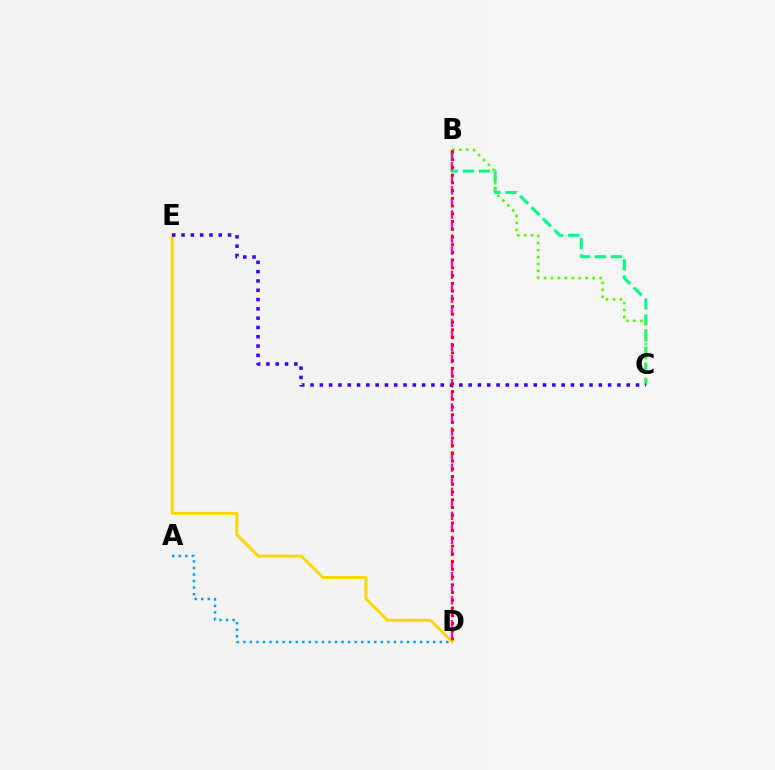{('B', 'C'): [{'color': '#00ff86', 'line_style': 'dashed', 'thickness': 2.18}, {'color': '#4fff00', 'line_style': 'dotted', 'thickness': 1.89}], ('A', 'D'): [{'color': '#009eff', 'line_style': 'dotted', 'thickness': 1.78}], ('B', 'D'): [{'color': '#ff00ed', 'line_style': 'dashed', 'thickness': 1.64}, {'color': '#ff0000', 'line_style': 'dotted', 'thickness': 2.1}], ('D', 'E'): [{'color': '#ffd500', 'line_style': 'solid', 'thickness': 2.1}], ('C', 'E'): [{'color': '#3700ff', 'line_style': 'dotted', 'thickness': 2.53}]}